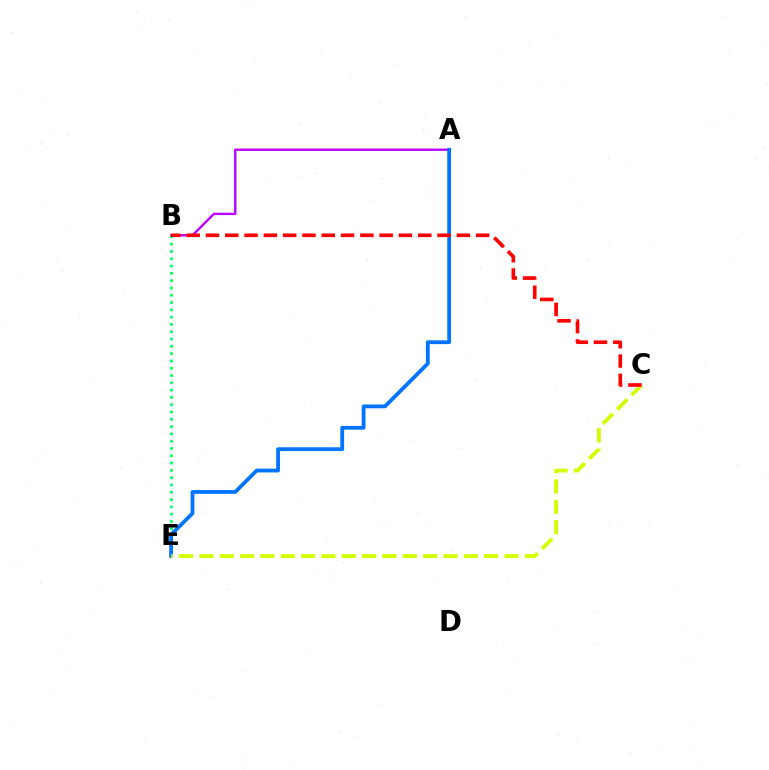{('A', 'B'): [{'color': '#b900ff', 'line_style': 'solid', 'thickness': 1.72}], ('B', 'E'): [{'color': '#00ff5c', 'line_style': 'dotted', 'thickness': 1.98}], ('A', 'E'): [{'color': '#0074ff', 'line_style': 'solid', 'thickness': 2.72}], ('C', 'E'): [{'color': '#d1ff00', 'line_style': 'dashed', 'thickness': 2.76}], ('B', 'C'): [{'color': '#ff0000', 'line_style': 'dashed', 'thickness': 2.62}]}